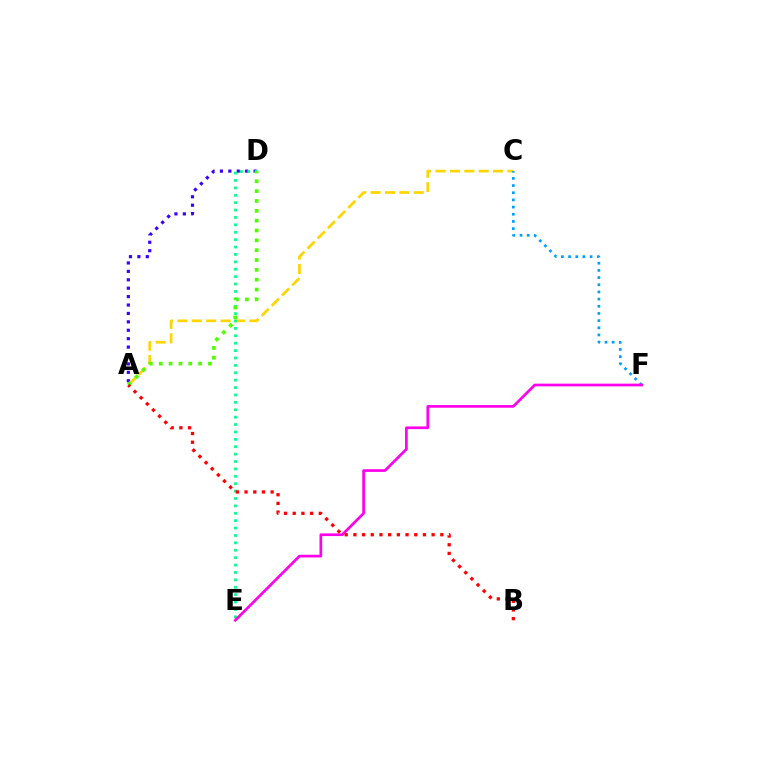{('A', 'D'): [{'color': '#3700ff', 'line_style': 'dotted', 'thickness': 2.29}, {'color': '#4fff00', 'line_style': 'dotted', 'thickness': 2.67}], ('A', 'C'): [{'color': '#ffd500', 'line_style': 'dashed', 'thickness': 1.95}], ('D', 'E'): [{'color': '#00ff86', 'line_style': 'dotted', 'thickness': 2.01}], ('C', 'F'): [{'color': '#009eff', 'line_style': 'dotted', 'thickness': 1.95}], ('E', 'F'): [{'color': '#ff00ed', 'line_style': 'solid', 'thickness': 1.94}], ('A', 'B'): [{'color': '#ff0000', 'line_style': 'dotted', 'thickness': 2.36}]}